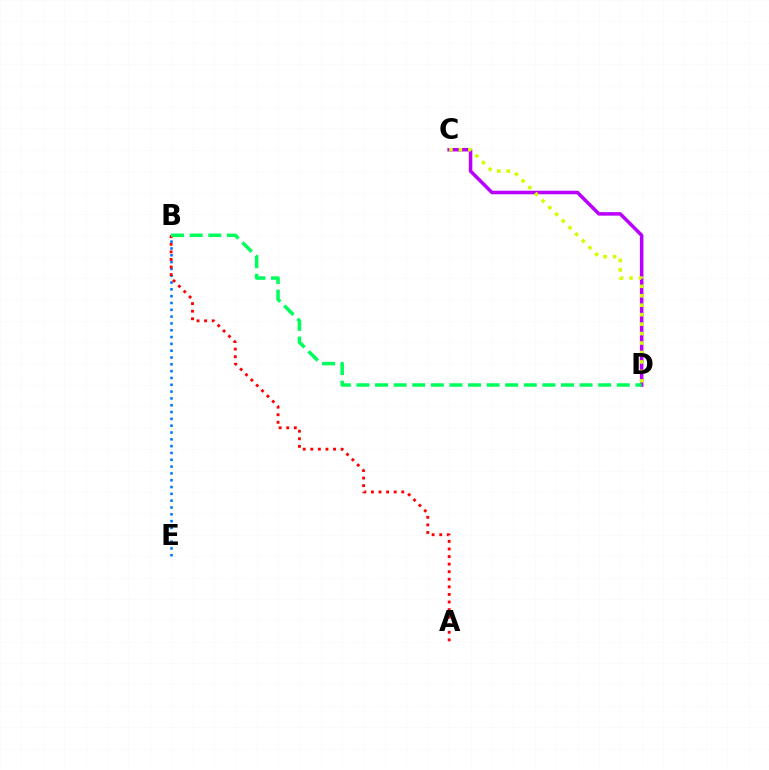{('C', 'D'): [{'color': '#b900ff', 'line_style': 'solid', 'thickness': 2.53}, {'color': '#d1ff00', 'line_style': 'dotted', 'thickness': 2.57}], ('B', 'E'): [{'color': '#0074ff', 'line_style': 'dotted', 'thickness': 1.85}], ('A', 'B'): [{'color': '#ff0000', 'line_style': 'dotted', 'thickness': 2.06}], ('B', 'D'): [{'color': '#00ff5c', 'line_style': 'dashed', 'thickness': 2.53}]}